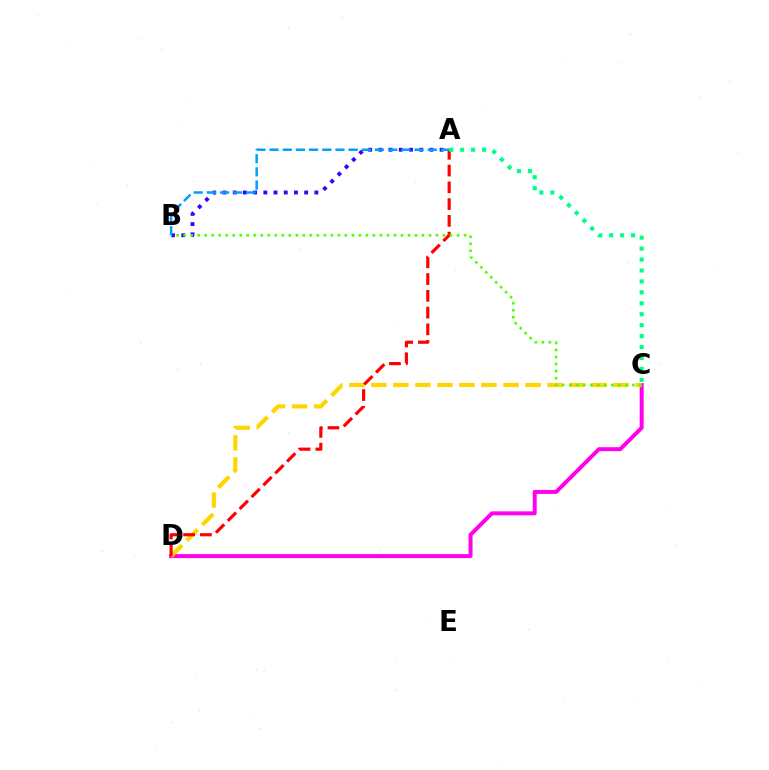{('A', 'B'): [{'color': '#3700ff', 'line_style': 'dotted', 'thickness': 2.77}, {'color': '#009eff', 'line_style': 'dashed', 'thickness': 1.79}], ('C', 'D'): [{'color': '#ff00ed', 'line_style': 'solid', 'thickness': 2.85}, {'color': '#ffd500', 'line_style': 'dashed', 'thickness': 2.99}], ('A', 'D'): [{'color': '#ff0000', 'line_style': 'dashed', 'thickness': 2.28}], ('B', 'C'): [{'color': '#4fff00', 'line_style': 'dotted', 'thickness': 1.9}], ('A', 'C'): [{'color': '#00ff86', 'line_style': 'dotted', 'thickness': 2.97}]}